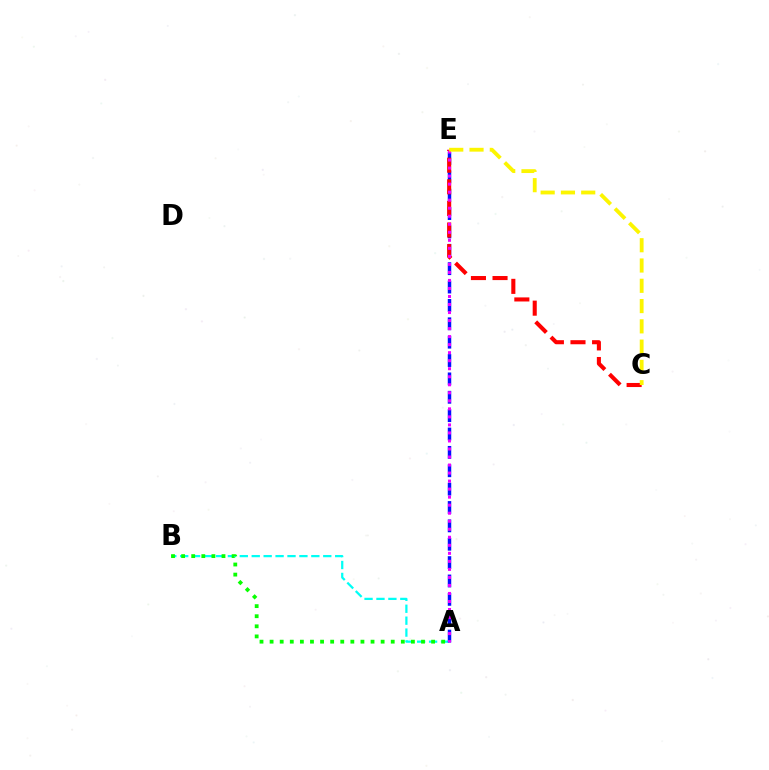{('A', 'B'): [{'color': '#00fff6', 'line_style': 'dashed', 'thickness': 1.62}, {'color': '#08ff00', 'line_style': 'dotted', 'thickness': 2.74}], ('A', 'E'): [{'color': '#0010ff', 'line_style': 'dashed', 'thickness': 2.5}, {'color': '#ee00ff', 'line_style': 'dotted', 'thickness': 2.18}], ('C', 'E'): [{'color': '#ff0000', 'line_style': 'dashed', 'thickness': 2.93}, {'color': '#fcf500', 'line_style': 'dashed', 'thickness': 2.75}]}